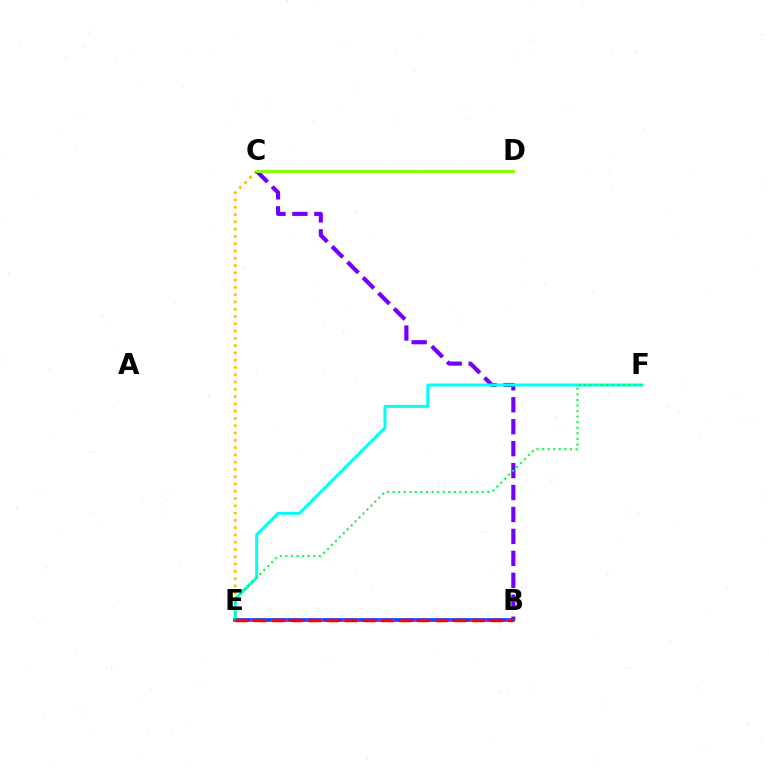{('C', 'E'): [{'color': '#ffbd00', 'line_style': 'dotted', 'thickness': 1.98}], ('B', 'C'): [{'color': '#7200ff', 'line_style': 'dashed', 'thickness': 2.98}], ('E', 'F'): [{'color': '#00fff6', 'line_style': 'solid', 'thickness': 2.17}, {'color': '#00ff39', 'line_style': 'dotted', 'thickness': 1.51}], ('B', 'E'): [{'color': '#004bff', 'line_style': 'solid', 'thickness': 2.66}, {'color': '#ff00cf', 'line_style': 'dotted', 'thickness': 1.93}, {'color': '#ff0000', 'line_style': 'dashed', 'thickness': 2.47}], ('C', 'D'): [{'color': '#84ff00', 'line_style': 'solid', 'thickness': 2.07}]}